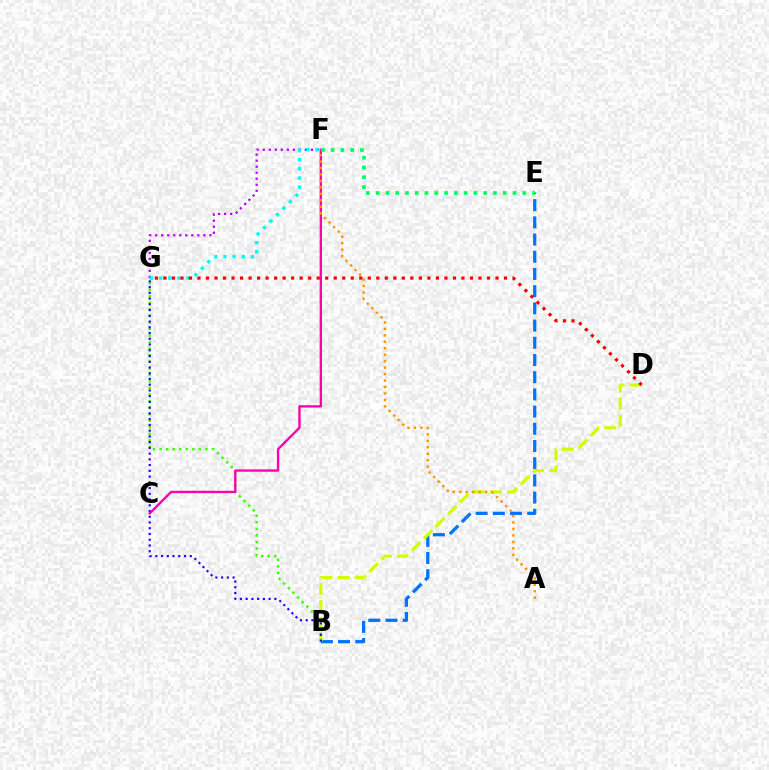{('B', 'E'): [{'color': '#0074ff', 'line_style': 'dashed', 'thickness': 2.34}], ('B', 'G'): [{'color': '#3dff00', 'line_style': 'dotted', 'thickness': 1.78}, {'color': '#2500ff', 'line_style': 'dotted', 'thickness': 1.56}], ('B', 'D'): [{'color': '#d1ff00', 'line_style': 'dashed', 'thickness': 2.32}], ('C', 'F'): [{'color': '#ff00ac', 'line_style': 'solid', 'thickness': 1.7}], ('A', 'F'): [{'color': '#ff9400', 'line_style': 'dotted', 'thickness': 1.76}], ('F', 'G'): [{'color': '#b900ff', 'line_style': 'dotted', 'thickness': 1.64}, {'color': '#00fff6', 'line_style': 'dotted', 'thickness': 2.49}], ('D', 'G'): [{'color': '#ff0000', 'line_style': 'dotted', 'thickness': 2.31}], ('E', 'F'): [{'color': '#00ff5c', 'line_style': 'dotted', 'thickness': 2.66}]}